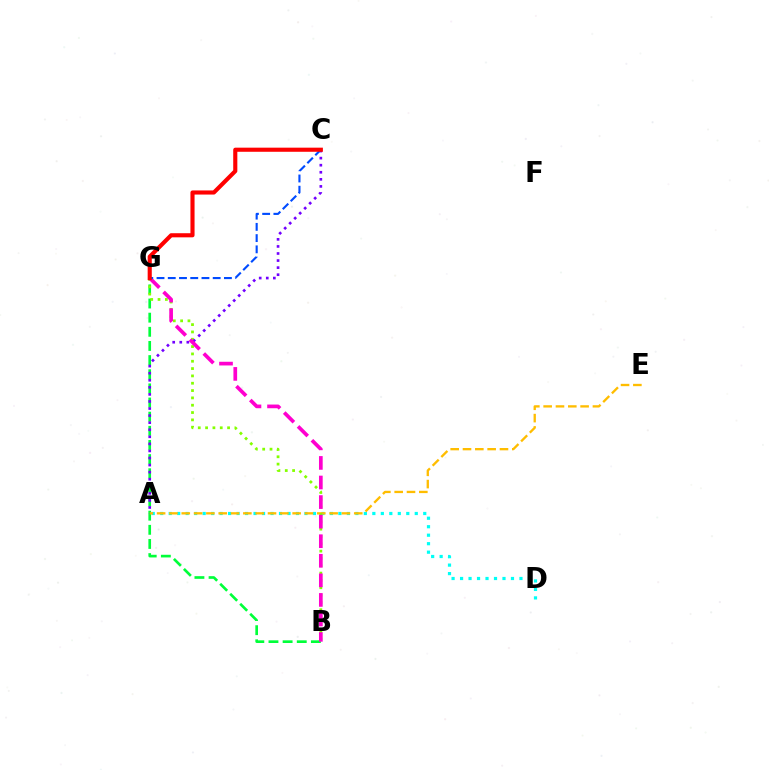{('B', 'G'): [{'color': '#00ff39', 'line_style': 'dashed', 'thickness': 1.92}, {'color': '#84ff00', 'line_style': 'dotted', 'thickness': 1.99}, {'color': '#ff00cf', 'line_style': 'dashed', 'thickness': 2.66}], ('A', 'D'): [{'color': '#00fff6', 'line_style': 'dotted', 'thickness': 2.31}], ('A', 'E'): [{'color': '#ffbd00', 'line_style': 'dashed', 'thickness': 1.67}], ('A', 'C'): [{'color': '#7200ff', 'line_style': 'dotted', 'thickness': 1.92}], ('C', 'G'): [{'color': '#004bff', 'line_style': 'dashed', 'thickness': 1.53}, {'color': '#ff0000', 'line_style': 'solid', 'thickness': 2.97}]}